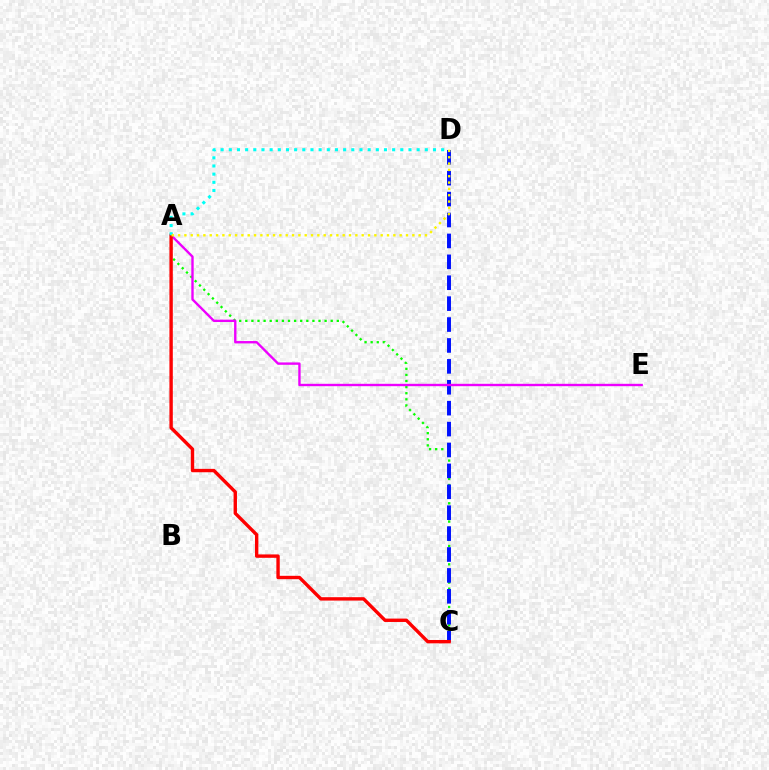{('A', 'C'): [{'color': '#08ff00', 'line_style': 'dotted', 'thickness': 1.66}, {'color': '#ff0000', 'line_style': 'solid', 'thickness': 2.44}], ('C', 'D'): [{'color': '#0010ff', 'line_style': 'dashed', 'thickness': 2.84}], ('A', 'E'): [{'color': '#ee00ff', 'line_style': 'solid', 'thickness': 1.71}], ('A', 'D'): [{'color': '#00fff6', 'line_style': 'dotted', 'thickness': 2.22}, {'color': '#fcf500', 'line_style': 'dotted', 'thickness': 1.72}]}